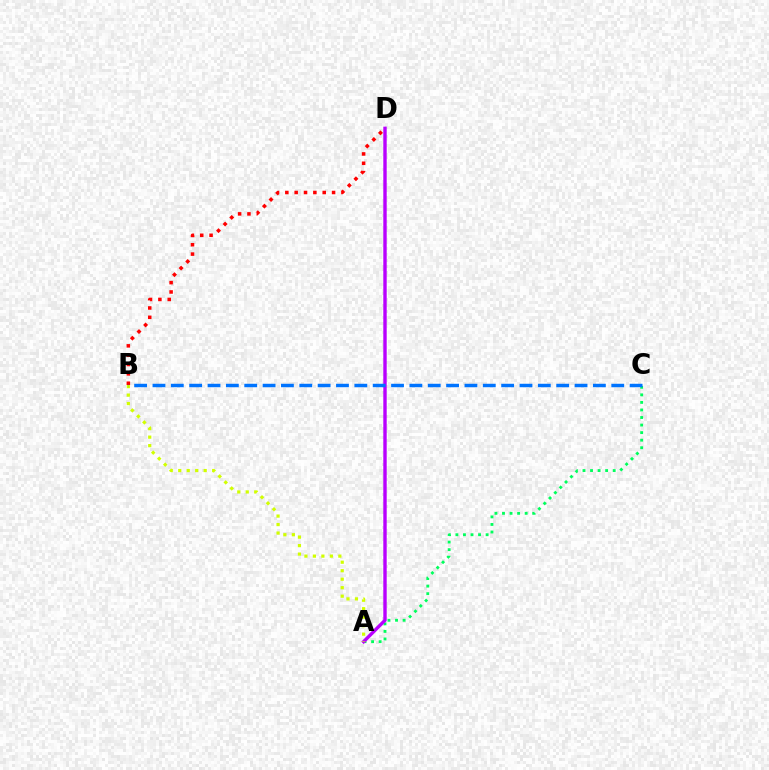{('A', 'C'): [{'color': '#00ff5c', 'line_style': 'dotted', 'thickness': 2.05}], ('A', 'D'): [{'color': '#b900ff', 'line_style': 'solid', 'thickness': 2.45}], ('B', 'D'): [{'color': '#ff0000', 'line_style': 'dotted', 'thickness': 2.54}], ('A', 'B'): [{'color': '#d1ff00', 'line_style': 'dotted', 'thickness': 2.31}], ('B', 'C'): [{'color': '#0074ff', 'line_style': 'dashed', 'thickness': 2.49}]}